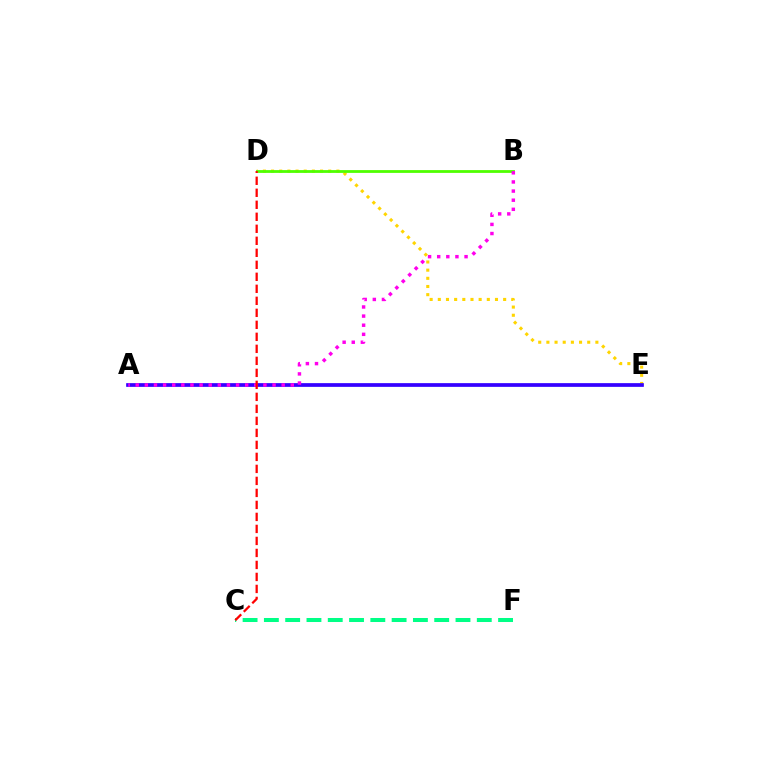{('A', 'E'): [{'color': '#009eff', 'line_style': 'solid', 'thickness': 1.72}, {'color': '#3700ff', 'line_style': 'solid', 'thickness': 2.65}], ('D', 'E'): [{'color': '#ffd500', 'line_style': 'dotted', 'thickness': 2.22}], ('B', 'D'): [{'color': '#4fff00', 'line_style': 'solid', 'thickness': 2.01}], ('A', 'B'): [{'color': '#ff00ed', 'line_style': 'dotted', 'thickness': 2.48}], ('C', 'F'): [{'color': '#00ff86', 'line_style': 'dashed', 'thickness': 2.89}], ('C', 'D'): [{'color': '#ff0000', 'line_style': 'dashed', 'thickness': 1.63}]}